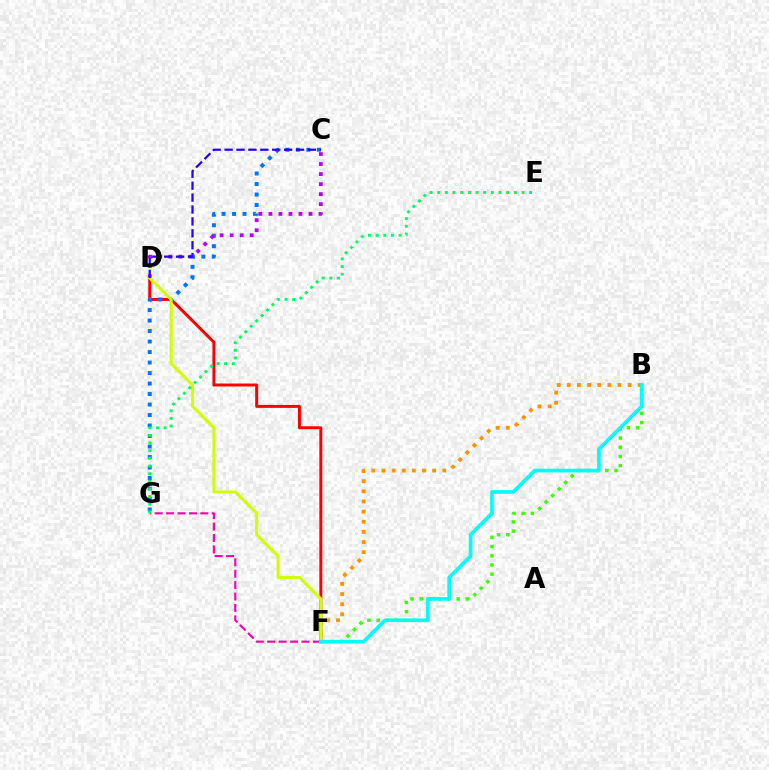{('F', 'G'): [{'color': '#ff00ac', 'line_style': 'dashed', 'thickness': 1.55}], ('D', 'F'): [{'color': '#ff0000', 'line_style': 'solid', 'thickness': 2.13}, {'color': '#d1ff00', 'line_style': 'solid', 'thickness': 2.2}], ('B', 'F'): [{'color': '#3dff00', 'line_style': 'dotted', 'thickness': 2.5}, {'color': '#ff9400', 'line_style': 'dotted', 'thickness': 2.76}, {'color': '#00fff6', 'line_style': 'solid', 'thickness': 2.62}], ('C', 'G'): [{'color': '#0074ff', 'line_style': 'dotted', 'thickness': 2.85}], ('C', 'D'): [{'color': '#b900ff', 'line_style': 'dotted', 'thickness': 2.72}, {'color': '#2500ff', 'line_style': 'dashed', 'thickness': 1.62}], ('E', 'G'): [{'color': '#00ff5c', 'line_style': 'dotted', 'thickness': 2.08}]}